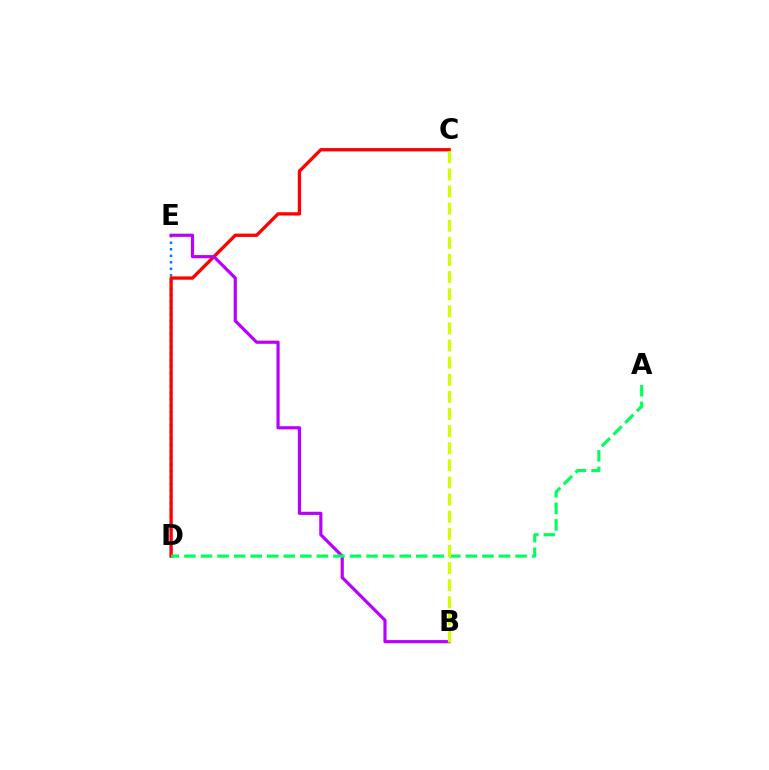{('D', 'E'): [{'color': '#0074ff', 'line_style': 'dotted', 'thickness': 1.77}], ('C', 'D'): [{'color': '#ff0000', 'line_style': 'solid', 'thickness': 2.38}], ('B', 'E'): [{'color': '#b900ff', 'line_style': 'solid', 'thickness': 2.29}], ('A', 'D'): [{'color': '#00ff5c', 'line_style': 'dashed', 'thickness': 2.25}], ('B', 'C'): [{'color': '#d1ff00', 'line_style': 'dashed', 'thickness': 2.33}]}